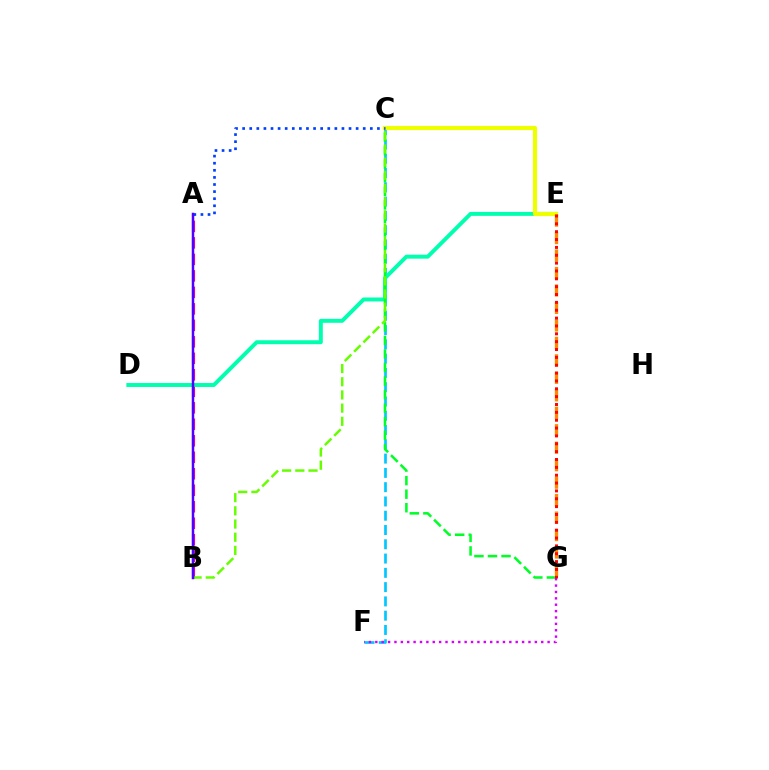{('A', 'B'): [{'color': '#ff00a0', 'line_style': 'dashed', 'thickness': 2.24}, {'color': '#4f00ff', 'line_style': 'solid', 'thickness': 1.79}], ('C', 'F'): [{'color': '#00c7ff', 'line_style': 'dashed', 'thickness': 1.94}], ('D', 'E'): [{'color': '#00ffaf', 'line_style': 'solid', 'thickness': 2.83}], ('C', 'E'): [{'color': '#eeff00', 'line_style': 'solid', 'thickness': 2.99}], ('C', 'G'): [{'color': '#00ff27', 'line_style': 'dashed', 'thickness': 1.84}], ('F', 'G'): [{'color': '#d600ff', 'line_style': 'dotted', 'thickness': 1.73}], ('A', 'C'): [{'color': '#003fff', 'line_style': 'dotted', 'thickness': 1.93}], ('E', 'G'): [{'color': '#ff8800', 'line_style': 'dashed', 'thickness': 2.37}, {'color': '#ff0000', 'line_style': 'dotted', 'thickness': 2.13}], ('B', 'C'): [{'color': '#66ff00', 'line_style': 'dashed', 'thickness': 1.79}]}